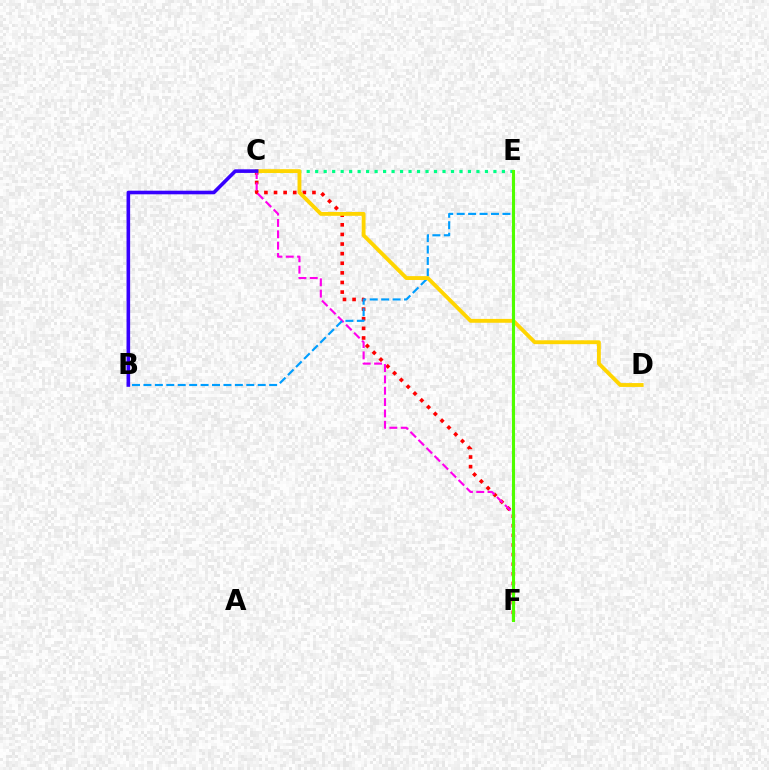{('C', 'F'): [{'color': '#ff0000', 'line_style': 'dotted', 'thickness': 2.61}, {'color': '#ff00ed', 'line_style': 'dashed', 'thickness': 1.54}], ('C', 'E'): [{'color': '#00ff86', 'line_style': 'dotted', 'thickness': 2.31}], ('B', 'E'): [{'color': '#009eff', 'line_style': 'dashed', 'thickness': 1.55}], ('C', 'D'): [{'color': '#ffd500', 'line_style': 'solid', 'thickness': 2.78}], ('B', 'C'): [{'color': '#3700ff', 'line_style': 'solid', 'thickness': 2.6}], ('E', 'F'): [{'color': '#4fff00', 'line_style': 'solid', 'thickness': 2.21}]}